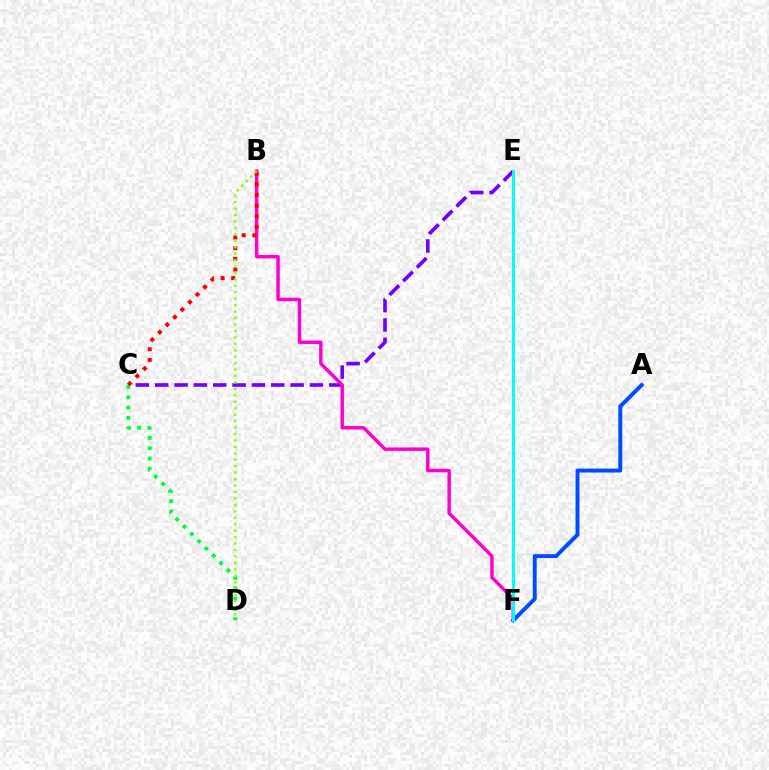{('E', 'F'): [{'color': '#ffbd00', 'line_style': 'dotted', 'thickness': 2.32}, {'color': '#00fff6', 'line_style': 'solid', 'thickness': 2.09}], ('C', 'E'): [{'color': '#7200ff', 'line_style': 'dashed', 'thickness': 2.63}], ('B', 'F'): [{'color': '#ff00cf', 'line_style': 'solid', 'thickness': 2.48}], ('A', 'F'): [{'color': '#004bff', 'line_style': 'solid', 'thickness': 2.83}], ('C', 'D'): [{'color': '#00ff39', 'line_style': 'dotted', 'thickness': 2.8}], ('B', 'C'): [{'color': '#ff0000', 'line_style': 'dotted', 'thickness': 2.89}], ('B', 'D'): [{'color': '#84ff00', 'line_style': 'dotted', 'thickness': 1.75}]}